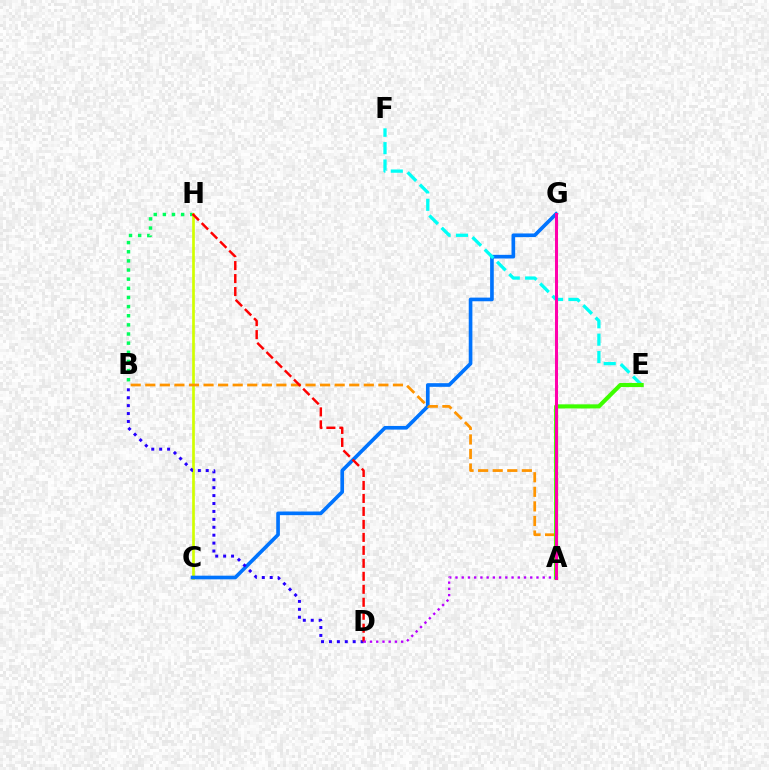{('B', 'H'): [{'color': '#00ff5c', 'line_style': 'dotted', 'thickness': 2.48}], ('C', 'H'): [{'color': '#d1ff00', 'line_style': 'solid', 'thickness': 1.94}], ('C', 'G'): [{'color': '#0074ff', 'line_style': 'solid', 'thickness': 2.63}], ('E', 'F'): [{'color': '#00fff6', 'line_style': 'dashed', 'thickness': 2.36}], ('A', 'B'): [{'color': '#ff9400', 'line_style': 'dashed', 'thickness': 1.98}], ('A', 'E'): [{'color': '#3dff00', 'line_style': 'solid', 'thickness': 2.95}], ('B', 'D'): [{'color': '#2500ff', 'line_style': 'dotted', 'thickness': 2.15}], ('A', 'G'): [{'color': '#ff00ac', 'line_style': 'solid', 'thickness': 2.18}], ('D', 'H'): [{'color': '#ff0000', 'line_style': 'dashed', 'thickness': 1.76}], ('A', 'D'): [{'color': '#b900ff', 'line_style': 'dotted', 'thickness': 1.69}]}